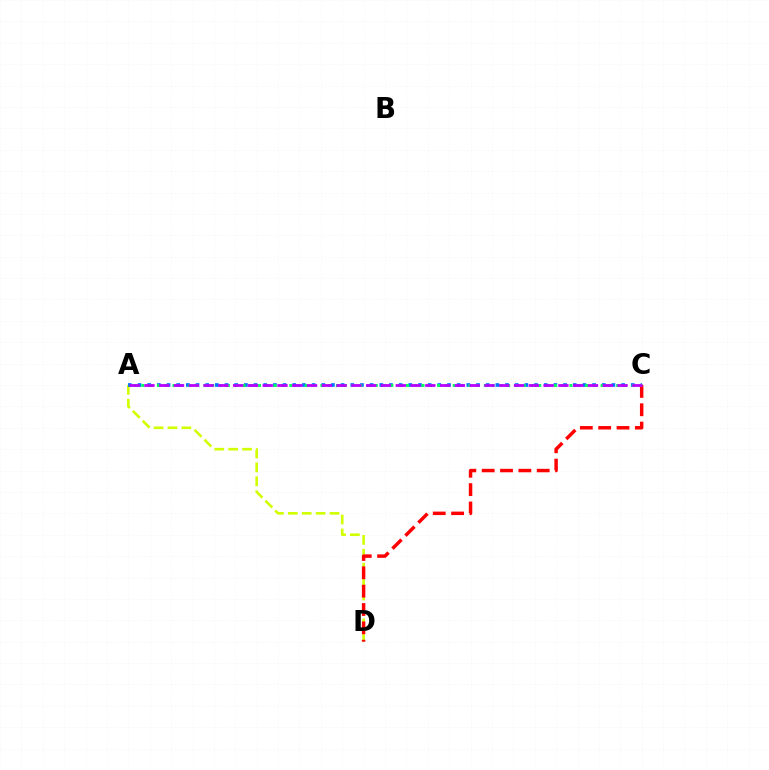{('A', 'D'): [{'color': '#d1ff00', 'line_style': 'dashed', 'thickness': 1.89}], ('A', 'C'): [{'color': '#0074ff', 'line_style': 'dotted', 'thickness': 2.63}, {'color': '#00ff5c', 'line_style': 'dotted', 'thickness': 2.12}, {'color': '#b900ff', 'line_style': 'dashed', 'thickness': 2.01}], ('C', 'D'): [{'color': '#ff0000', 'line_style': 'dashed', 'thickness': 2.49}]}